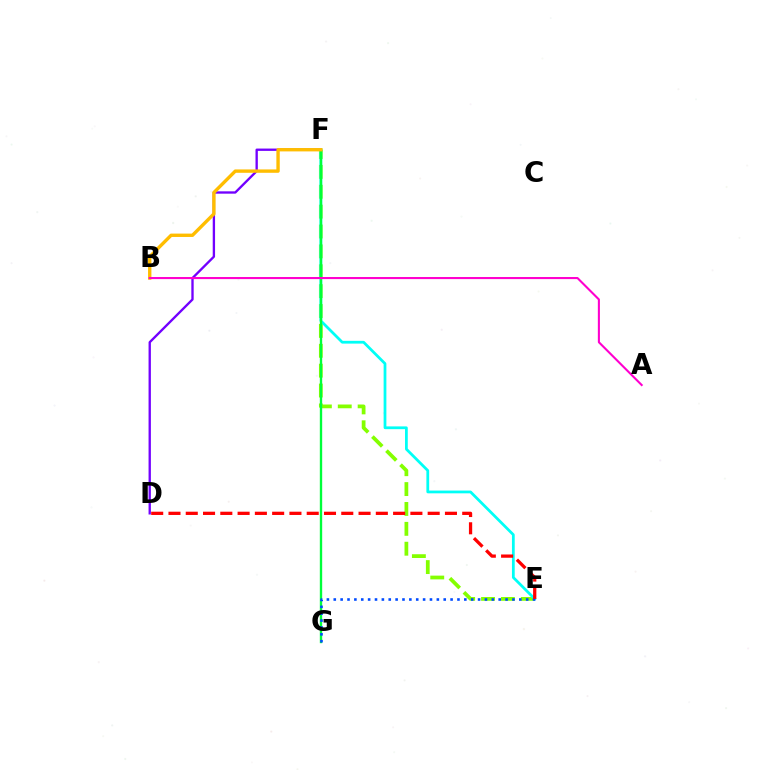{('D', 'F'): [{'color': '#7200ff', 'line_style': 'solid', 'thickness': 1.68}], ('E', 'F'): [{'color': '#84ff00', 'line_style': 'dashed', 'thickness': 2.7}, {'color': '#00fff6', 'line_style': 'solid', 'thickness': 1.99}], ('F', 'G'): [{'color': '#00ff39', 'line_style': 'solid', 'thickness': 1.7}], ('E', 'G'): [{'color': '#004bff', 'line_style': 'dotted', 'thickness': 1.87}], ('B', 'F'): [{'color': '#ffbd00', 'line_style': 'solid', 'thickness': 2.43}], ('D', 'E'): [{'color': '#ff0000', 'line_style': 'dashed', 'thickness': 2.35}], ('A', 'B'): [{'color': '#ff00cf', 'line_style': 'solid', 'thickness': 1.51}]}